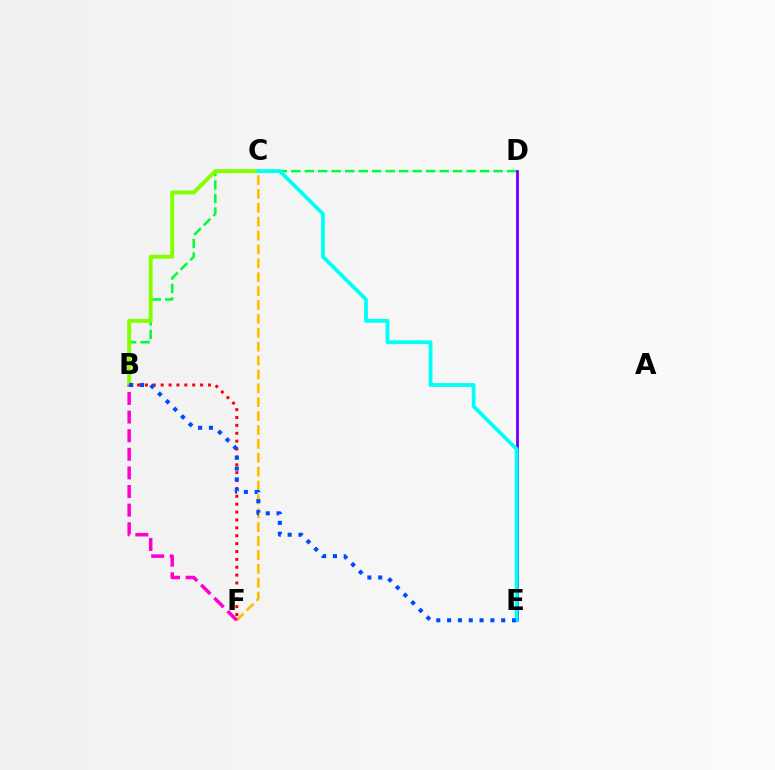{('B', 'D'): [{'color': '#00ff39', 'line_style': 'dashed', 'thickness': 1.83}], ('B', 'C'): [{'color': '#84ff00', 'line_style': 'solid', 'thickness': 2.84}], ('C', 'F'): [{'color': '#ffbd00', 'line_style': 'dashed', 'thickness': 1.89}], ('B', 'F'): [{'color': '#ff0000', 'line_style': 'dotted', 'thickness': 2.14}, {'color': '#ff00cf', 'line_style': 'dashed', 'thickness': 2.53}], ('D', 'E'): [{'color': '#7200ff', 'line_style': 'solid', 'thickness': 2.04}], ('C', 'E'): [{'color': '#00fff6', 'line_style': 'solid', 'thickness': 2.73}], ('B', 'E'): [{'color': '#004bff', 'line_style': 'dotted', 'thickness': 2.94}]}